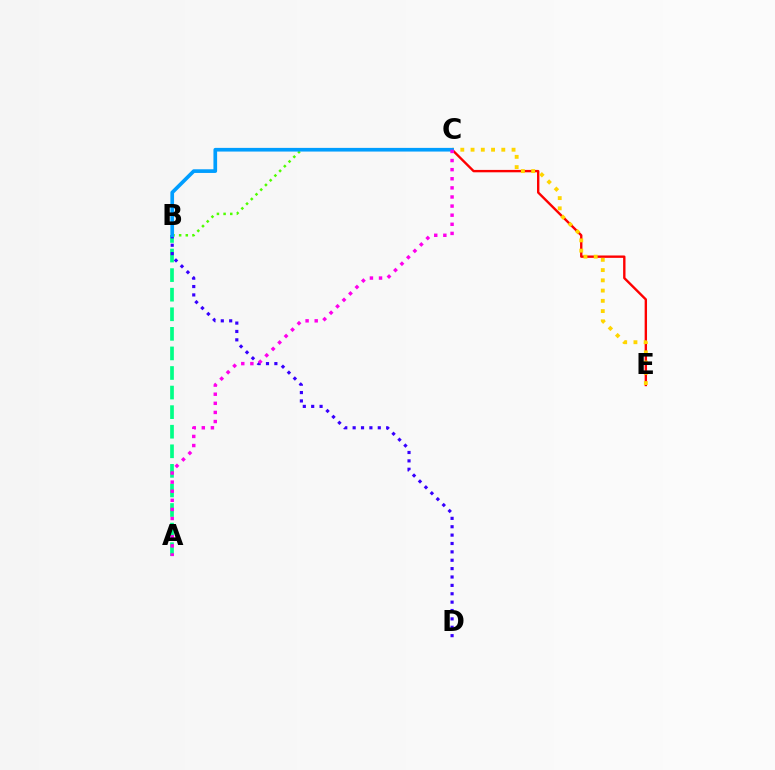{('C', 'E'): [{'color': '#ff0000', 'line_style': 'solid', 'thickness': 1.72}, {'color': '#ffd500', 'line_style': 'dotted', 'thickness': 2.78}], ('A', 'B'): [{'color': '#00ff86', 'line_style': 'dashed', 'thickness': 2.66}], ('B', 'D'): [{'color': '#3700ff', 'line_style': 'dotted', 'thickness': 2.28}], ('B', 'C'): [{'color': '#4fff00', 'line_style': 'dotted', 'thickness': 1.81}, {'color': '#009eff', 'line_style': 'solid', 'thickness': 2.64}], ('A', 'C'): [{'color': '#ff00ed', 'line_style': 'dotted', 'thickness': 2.47}]}